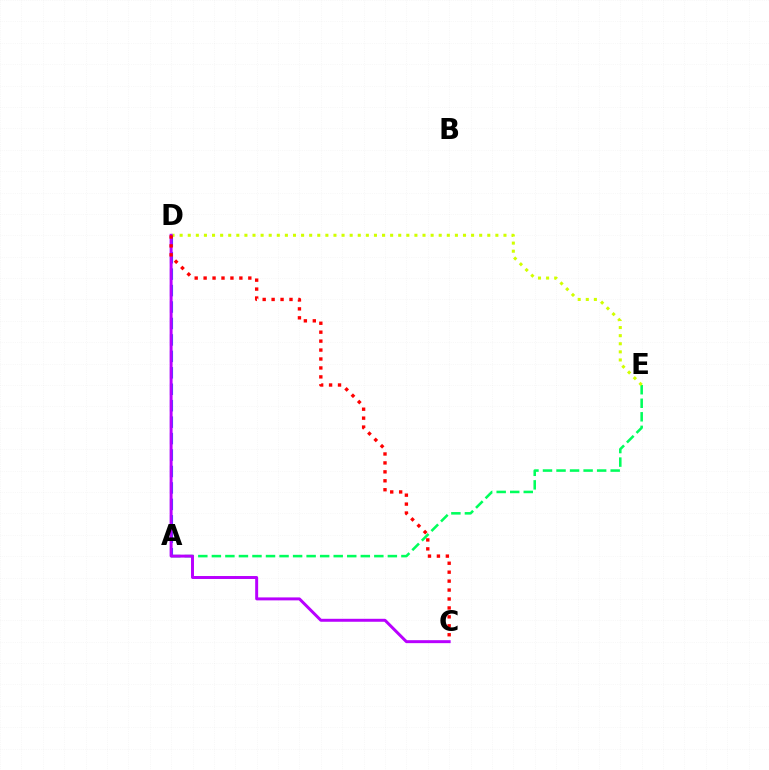{('A', 'E'): [{'color': '#00ff5c', 'line_style': 'dashed', 'thickness': 1.84}], ('D', 'E'): [{'color': '#d1ff00', 'line_style': 'dotted', 'thickness': 2.2}], ('A', 'D'): [{'color': '#0074ff', 'line_style': 'dashed', 'thickness': 2.23}], ('C', 'D'): [{'color': '#b900ff', 'line_style': 'solid', 'thickness': 2.13}, {'color': '#ff0000', 'line_style': 'dotted', 'thickness': 2.43}]}